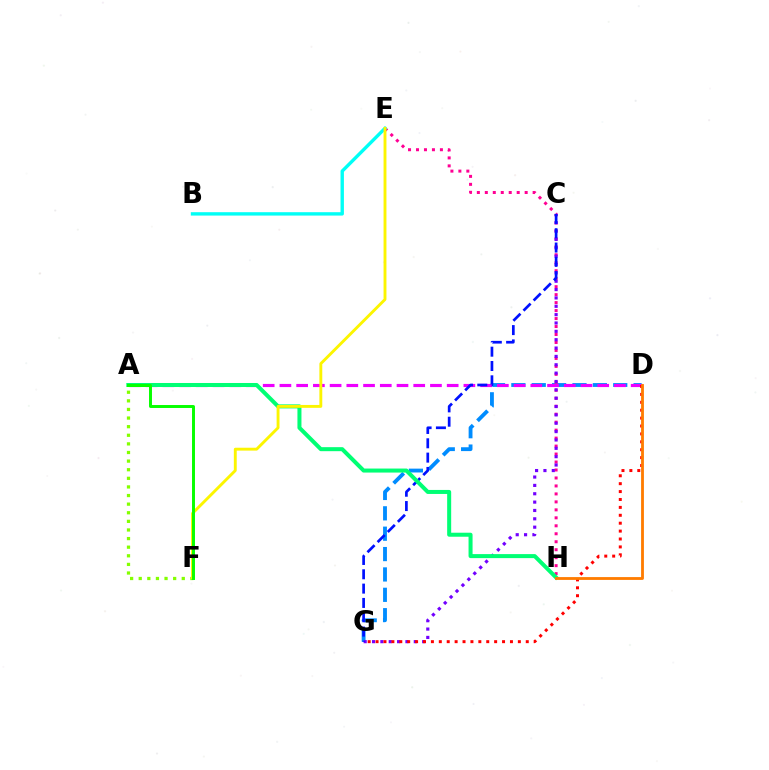{('D', 'G'): [{'color': '#008cff', 'line_style': 'dashed', 'thickness': 2.77}, {'color': '#ff0000', 'line_style': 'dotted', 'thickness': 2.15}], ('E', 'H'): [{'color': '#ff0094', 'line_style': 'dotted', 'thickness': 2.17}], ('C', 'G'): [{'color': '#7200ff', 'line_style': 'dotted', 'thickness': 2.27}, {'color': '#0010ff', 'line_style': 'dashed', 'thickness': 1.95}], ('A', 'D'): [{'color': '#ee00ff', 'line_style': 'dashed', 'thickness': 2.27}], ('A', 'F'): [{'color': '#84ff00', 'line_style': 'dotted', 'thickness': 2.34}, {'color': '#08ff00', 'line_style': 'solid', 'thickness': 2.12}], ('B', 'E'): [{'color': '#00fff6', 'line_style': 'solid', 'thickness': 2.43}], ('A', 'H'): [{'color': '#00ff74', 'line_style': 'solid', 'thickness': 2.89}], ('E', 'F'): [{'color': '#fcf500', 'line_style': 'solid', 'thickness': 2.08}], ('D', 'H'): [{'color': '#ff7c00', 'line_style': 'solid', 'thickness': 2.03}]}